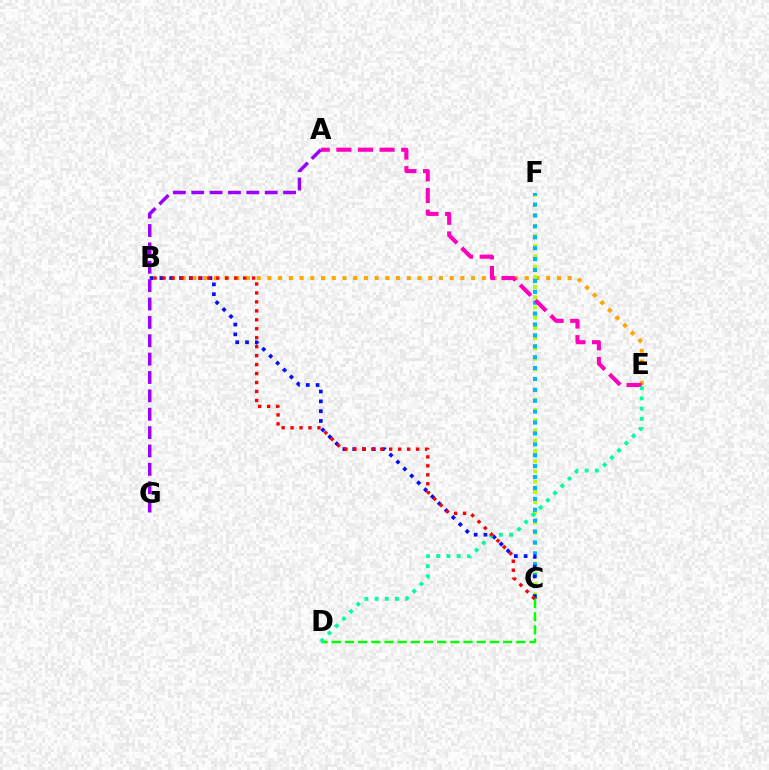{('B', 'E'): [{'color': '#ffa500', 'line_style': 'dotted', 'thickness': 2.91}], ('C', 'F'): [{'color': '#b3ff00', 'line_style': 'dotted', 'thickness': 2.78}, {'color': '#00b5ff', 'line_style': 'dotted', 'thickness': 2.96}], ('C', 'D'): [{'color': '#08ff00', 'line_style': 'dashed', 'thickness': 1.79}], ('B', 'C'): [{'color': '#0010ff', 'line_style': 'dotted', 'thickness': 2.66}, {'color': '#ff0000', 'line_style': 'dotted', 'thickness': 2.43}], ('A', 'E'): [{'color': '#ff00bd', 'line_style': 'dashed', 'thickness': 2.94}], ('D', 'E'): [{'color': '#00ff9d', 'line_style': 'dotted', 'thickness': 2.77}], ('A', 'G'): [{'color': '#9b00ff', 'line_style': 'dashed', 'thickness': 2.5}]}